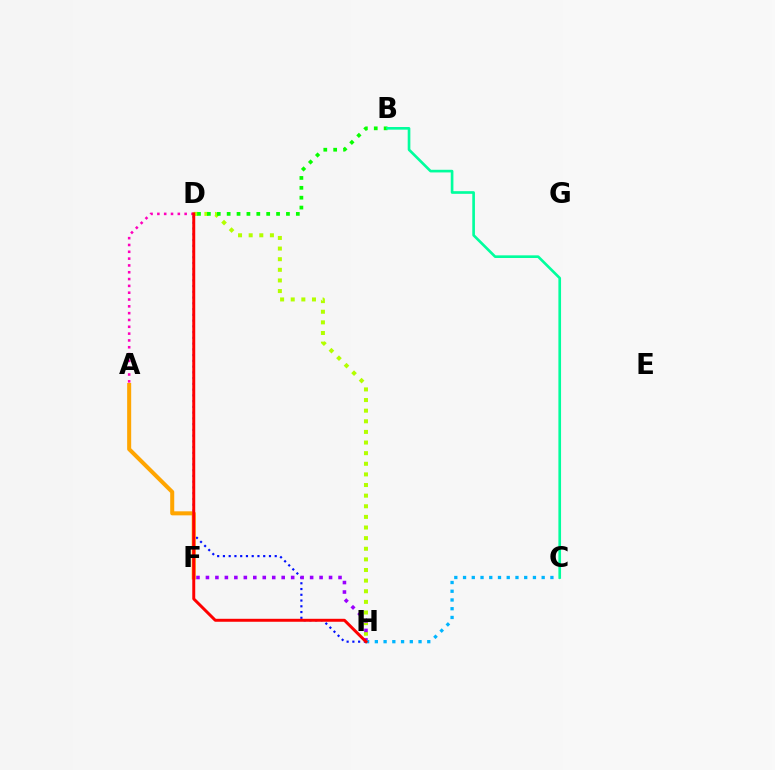{('A', 'D'): [{'color': '#ff00bd', 'line_style': 'dotted', 'thickness': 1.85}], ('D', 'H'): [{'color': '#0010ff', 'line_style': 'dotted', 'thickness': 1.56}, {'color': '#b3ff00', 'line_style': 'dotted', 'thickness': 2.89}, {'color': '#ff0000', 'line_style': 'solid', 'thickness': 2.13}], ('F', 'H'): [{'color': '#9b00ff', 'line_style': 'dotted', 'thickness': 2.57}], ('B', 'D'): [{'color': '#08ff00', 'line_style': 'dotted', 'thickness': 2.68}], ('C', 'H'): [{'color': '#00b5ff', 'line_style': 'dotted', 'thickness': 2.37}], ('A', 'F'): [{'color': '#ffa500', 'line_style': 'solid', 'thickness': 2.9}], ('B', 'C'): [{'color': '#00ff9d', 'line_style': 'solid', 'thickness': 1.91}]}